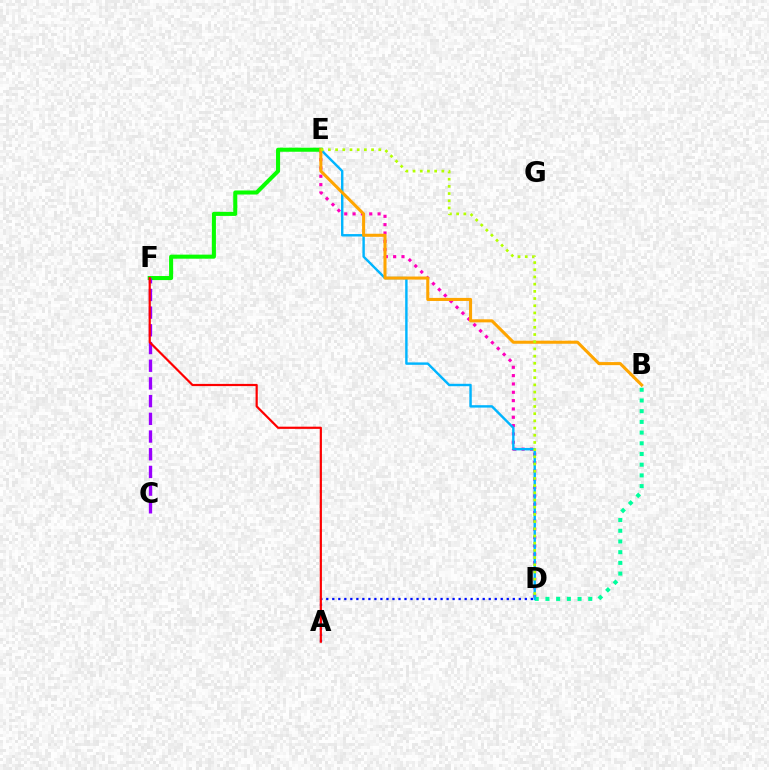{('D', 'E'): [{'color': '#ff00bd', 'line_style': 'dotted', 'thickness': 2.26}, {'color': '#00b5ff', 'line_style': 'solid', 'thickness': 1.74}, {'color': '#b3ff00', 'line_style': 'dotted', 'thickness': 1.95}], ('B', 'D'): [{'color': '#00ff9d', 'line_style': 'dotted', 'thickness': 2.91}], ('E', 'F'): [{'color': '#08ff00', 'line_style': 'solid', 'thickness': 2.92}], ('A', 'D'): [{'color': '#0010ff', 'line_style': 'dotted', 'thickness': 1.63}], ('C', 'F'): [{'color': '#9b00ff', 'line_style': 'dashed', 'thickness': 2.4}], ('A', 'F'): [{'color': '#ff0000', 'line_style': 'solid', 'thickness': 1.58}], ('B', 'E'): [{'color': '#ffa500', 'line_style': 'solid', 'thickness': 2.2}]}